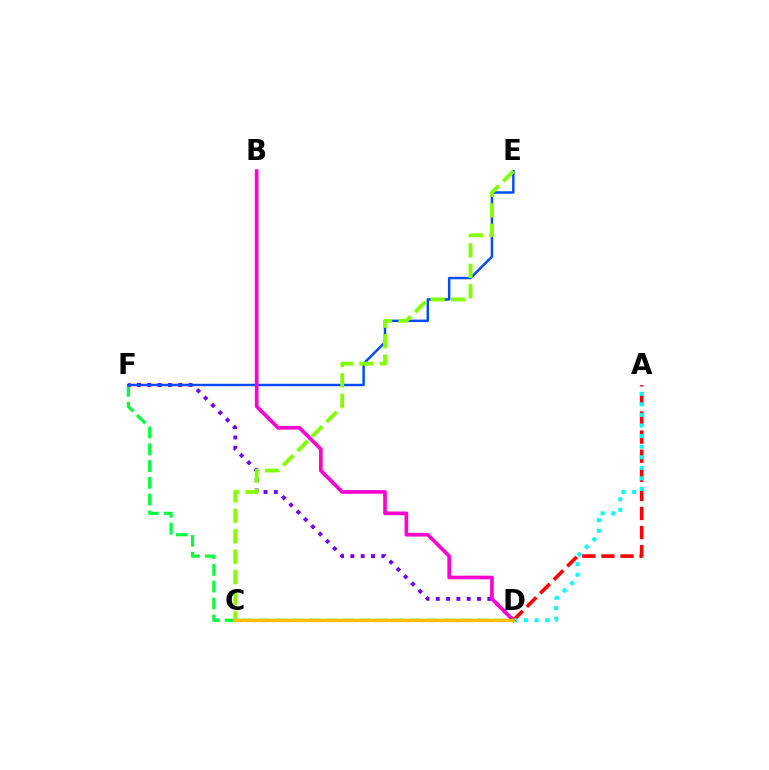{('A', 'D'): [{'color': '#ff0000', 'line_style': 'dashed', 'thickness': 2.59}, {'color': '#00fff6', 'line_style': 'dotted', 'thickness': 2.87}], ('D', 'F'): [{'color': '#00ff39', 'line_style': 'dashed', 'thickness': 2.28}, {'color': '#7200ff', 'line_style': 'dotted', 'thickness': 2.8}], ('E', 'F'): [{'color': '#004bff', 'line_style': 'solid', 'thickness': 1.76}], ('C', 'E'): [{'color': '#84ff00', 'line_style': 'dashed', 'thickness': 2.78}], ('B', 'D'): [{'color': '#ff00cf', 'line_style': 'solid', 'thickness': 2.65}], ('C', 'D'): [{'color': '#ffbd00', 'line_style': 'solid', 'thickness': 2.42}]}